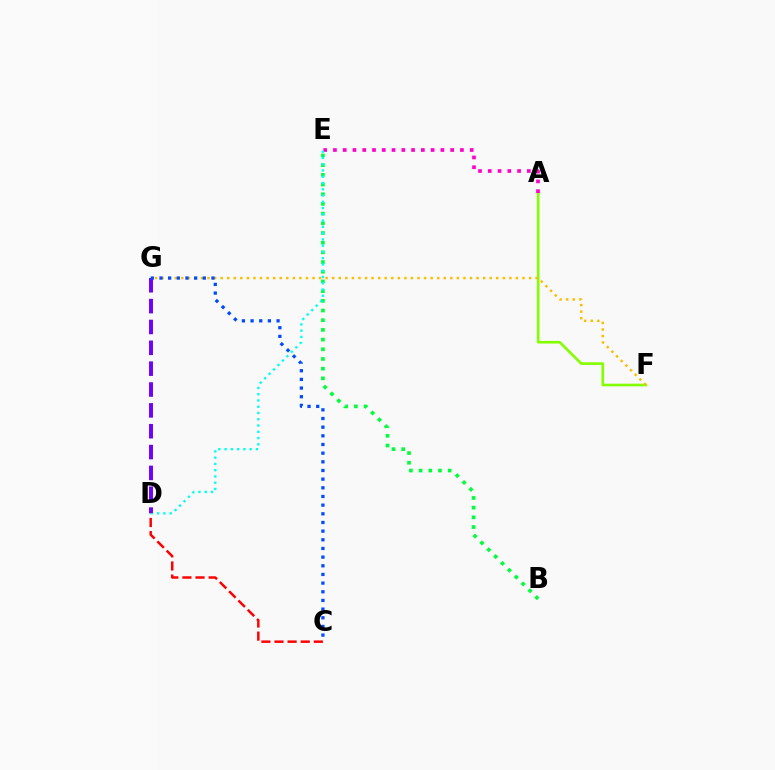{('C', 'D'): [{'color': '#ff0000', 'line_style': 'dashed', 'thickness': 1.78}], ('A', 'F'): [{'color': '#84ff00', 'line_style': 'solid', 'thickness': 1.9}], ('A', 'E'): [{'color': '#ff00cf', 'line_style': 'dotted', 'thickness': 2.65}], ('F', 'G'): [{'color': '#ffbd00', 'line_style': 'dotted', 'thickness': 1.78}], ('B', 'E'): [{'color': '#00ff39', 'line_style': 'dotted', 'thickness': 2.63}], ('D', 'E'): [{'color': '#00fff6', 'line_style': 'dotted', 'thickness': 1.7}], ('D', 'G'): [{'color': '#7200ff', 'line_style': 'dashed', 'thickness': 2.83}], ('C', 'G'): [{'color': '#004bff', 'line_style': 'dotted', 'thickness': 2.35}]}